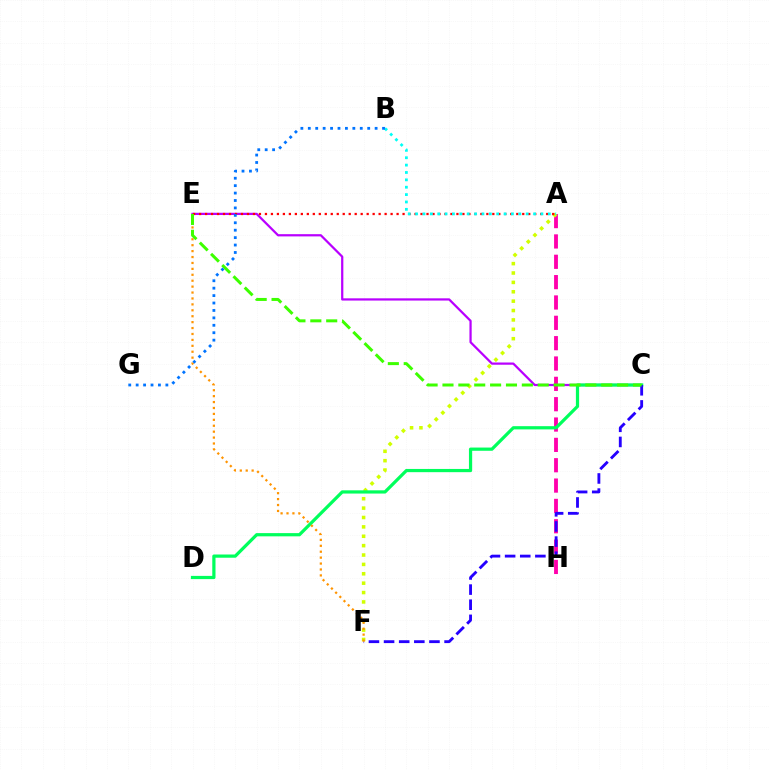{('A', 'H'): [{'color': '#ff00ac', 'line_style': 'dashed', 'thickness': 2.76}], ('C', 'E'): [{'color': '#b900ff', 'line_style': 'solid', 'thickness': 1.61}, {'color': '#3dff00', 'line_style': 'dashed', 'thickness': 2.16}], ('A', 'F'): [{'color': '#d1ff00', 'line_style': 'dotted', 'thickness': 2.55}], ('C', 'D'): [{'color': '#00ff5c', 'line_style': 'solid', 'thickness': 2.32}], ('C', 'F'): [{'color': '#2500ff', 'line_style': 'dashed', 'thickness': 2.06}], ('A', 'E'): [{'color': '#ff0000', 'line_style': 'dotted', 'thickness': 1.63}], ('E', 'F'): [{'color': '#ff9400', 'line_style': 'dotted', 'thickness': 1.61}], ('A', 'B'): [{'color': '#00fff6', 'line_style': 'dotted', 'thickness': 2.0}], ('B', 'G'): [{'color': '#0074ff', 'line_style': 'dotted', 'thickness': 2.02}]}